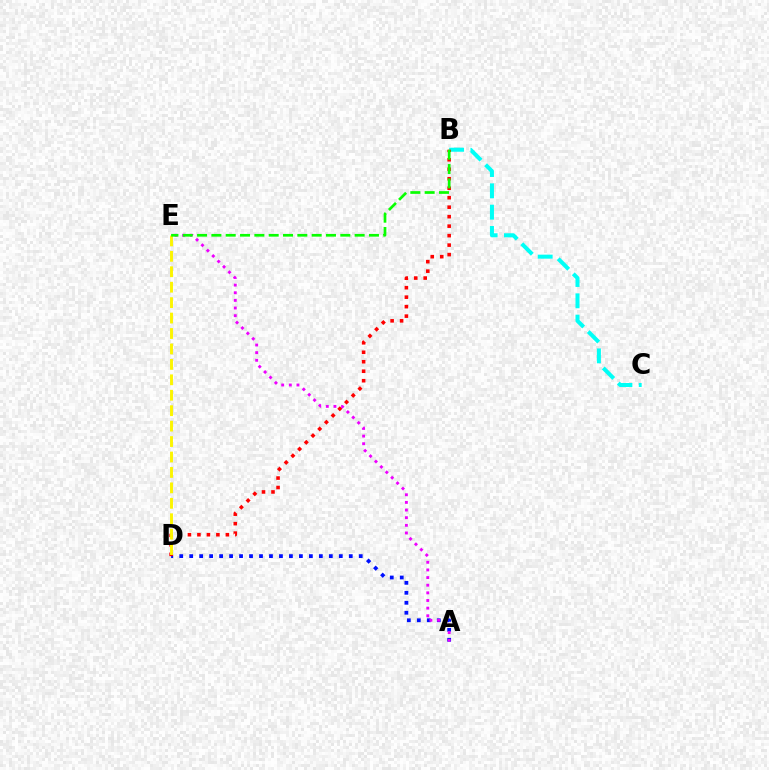{('A', 'D'): [{'color': '#0010ff', 'line_style': 'dotted', 'thickness': 2.71}], ('B', 'C'): [{'color': '#00fff6', 'line_style': 'dashed', 'thickness': 2.89}], ('B', 'D'): [{'color': '#ff0000', 'line_style': 'dotted', 'thickness': 2.58}], ('D', 'E'): [{'color': '#fcf500', 'line_style': 'dashed', 'thickness': 2.1}], ('A', 'E'): [{'color': '#ee00ff', 'line_style': 'dotted', 'thickness': 2.08}], ('B', 'E'): [{'color': '#08ff00', 'line_style': 'dashed', 'thickness': 1.95}]}